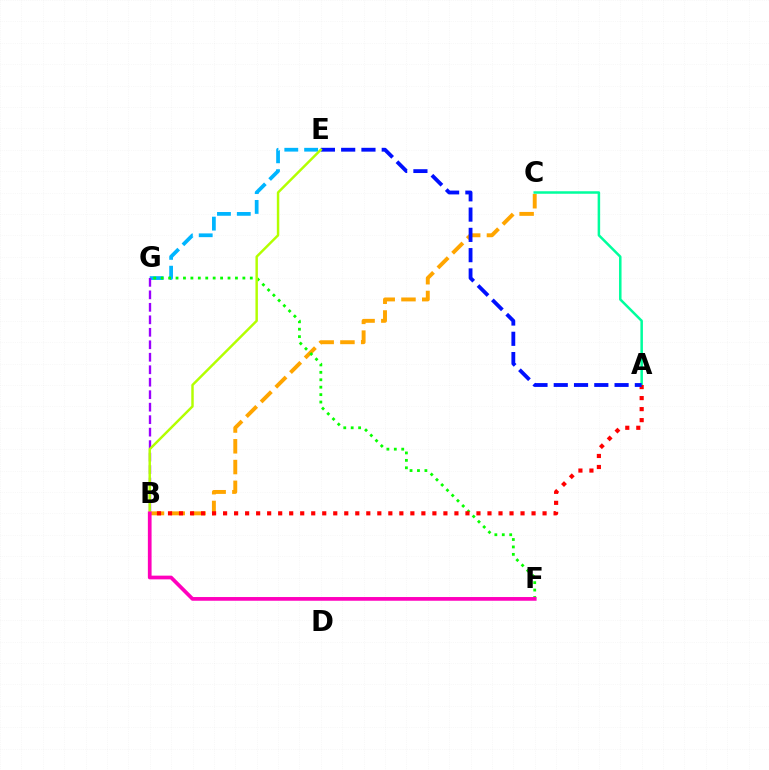{('B', 'C'): [{'color': '#ffa500', 'line_style': 'dashed', 'thickness': 2.82}], ('E', 'G'): [{'color': '#00b5ff', 'line_style': 'dashed', 'thickness': 2.69}], ('F', 'G'): [{'color': '#08ff00', 'line_style': 'dotted', 'thickness': 2.02}], ('B', 'G'): [{'color': '#9b00ff', 'line_style': 'dashed', 'thickness': 1.7}], ('A', 'C'): [{'color': '#00ff9d', 'line_style': 'solid', 'thickness': 1.81}], ('A', 'B'): [{'color': '#ff0000', 'line_style': 'dotted', 'thickness': 2.99}], ('A', 'E'): [{'color': '#0010ff', 'line_style': 'dashed', 'thickness': 2.75}], ('B', 'E'): [{'color': '#b3ff00', 'line_style': 'solid', 'thickness': 1.77}], ('B', 'F'): [{'color': '#ff00bd', 'line_style': 'solid', 'thickness': 2.67}]}